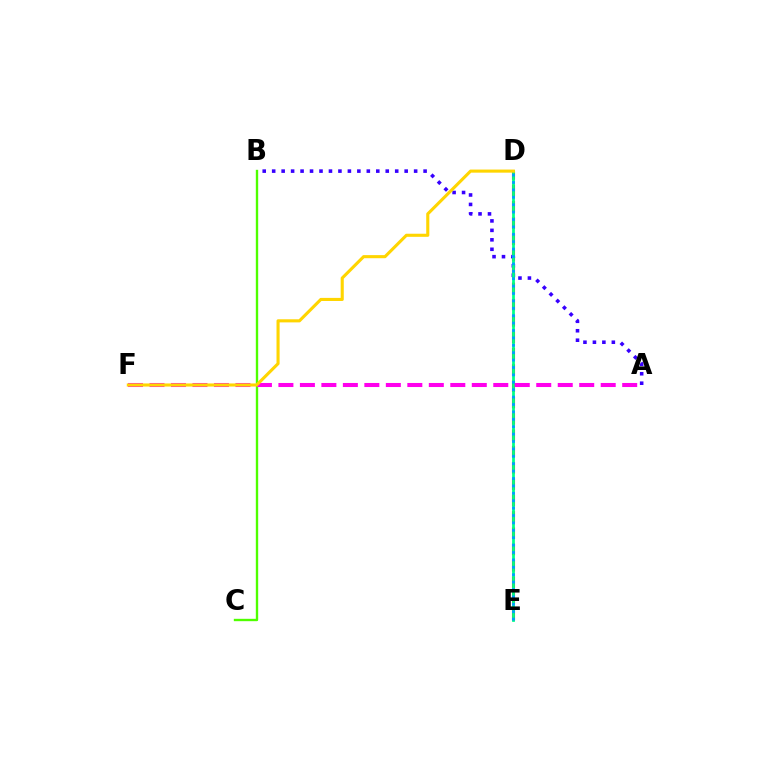{('D', 'E'): [{'color': '#ff0000', 'line_style': 'dashed', 'thickness': 2.22}, {'color': '#00ff86', 'line_style': 'solid', 'thickness': 1.99}, {'color': '#009eff', 'line_style': 'dotted', 'thickness': 2.01}], ('A', 'B'): [{'color': '#3700ff', 'line_style': 'dotted', 'thickness': 2.57}], ('B', 'C'): [{'color': '#4fff00', 'line_style': 'solid', 'thickness': 1.7}], ('A', 'F'): [{'color': '#ff00ed', 'line_style': 'dashed', 'thickness': 2.92}], ('D', 'F'): [{'color': '#ffd500', 'line_style': 'solid', 'thickness': 2.23}]}